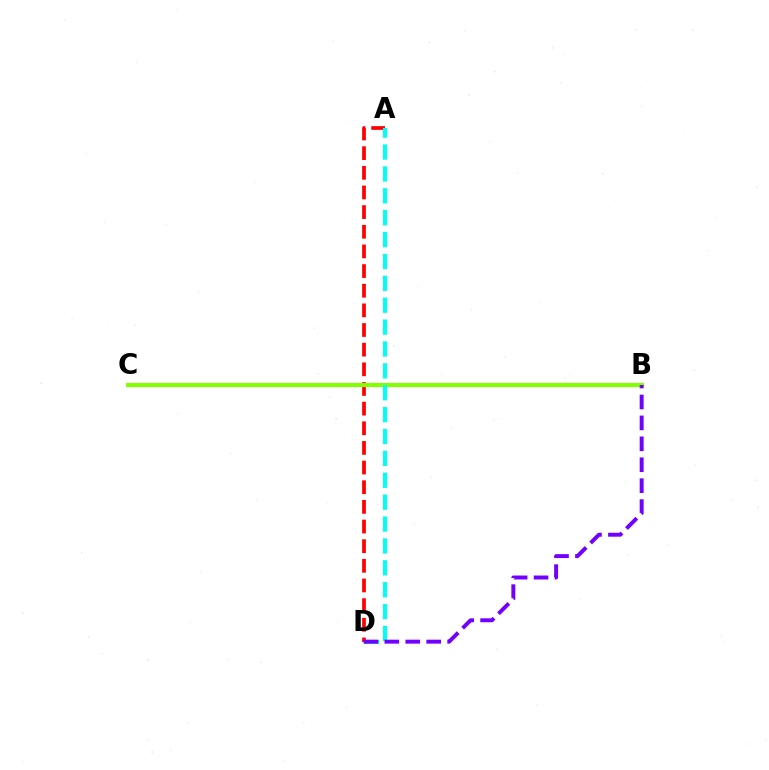{('A', 'D'): [{'color': '#ff0000', 'line_style': 'dashed', 'thickness': 2.67}, {'color': '#00fff6', 'line_style': 'dashed', 'thickness': 2.97}], ('B', 'C'): [{'color': '#84ff00', 'line_style': 'solid', 'thickness': 2.98}], ('B', 'D'): [{'color': '#7200ff', 'line_style': 'dashed', 'thickness': 2.84}]}